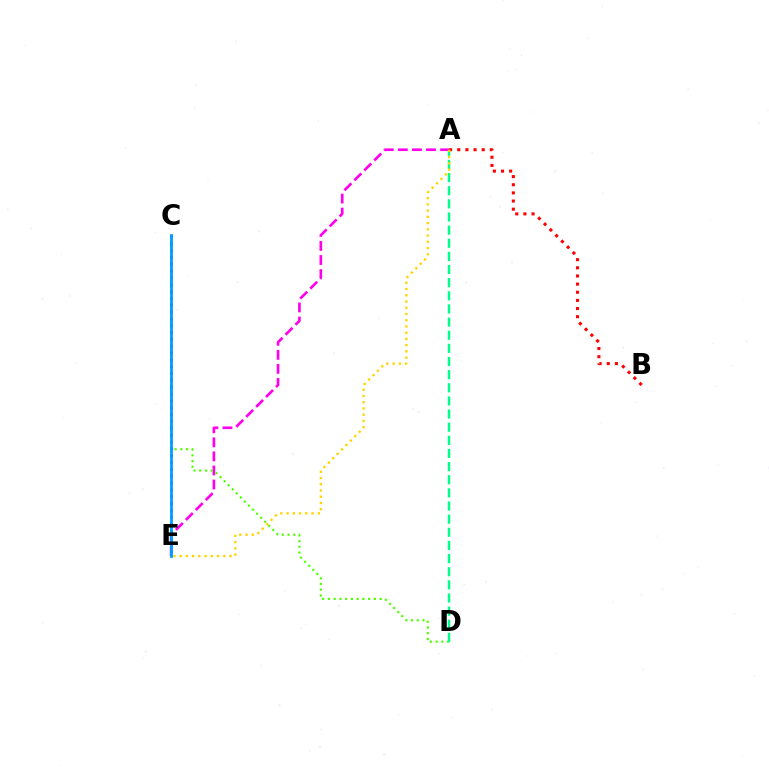{('A', 'E'): [{'color': '#ff00ed', 'line_style': 'dashed', 'thickness': 1.91}, {'color': '#ffd500', 'line_style': 'dotted', 'thickness': 1.69}], ('C', 'D'): [{'color': '#4fff00', 'line_style': 'dotted', 'thickness': 1.56}], ('A', 'B'): [{'color': '#ff0000', 'line_style': 'dotted', 'thickness': 2.21}], ('A', 'D'): [{'color': '#00ff86', 'line_style': 'dashed', 'thickness': 1.78}], ('C', 'E'): [{'color': '#3700ff', 'line_style': 'dotted', 'thickness': 1.86}, {'color': '#009eff', 'line_style': 'solid', 'thickness': 2.01}]}